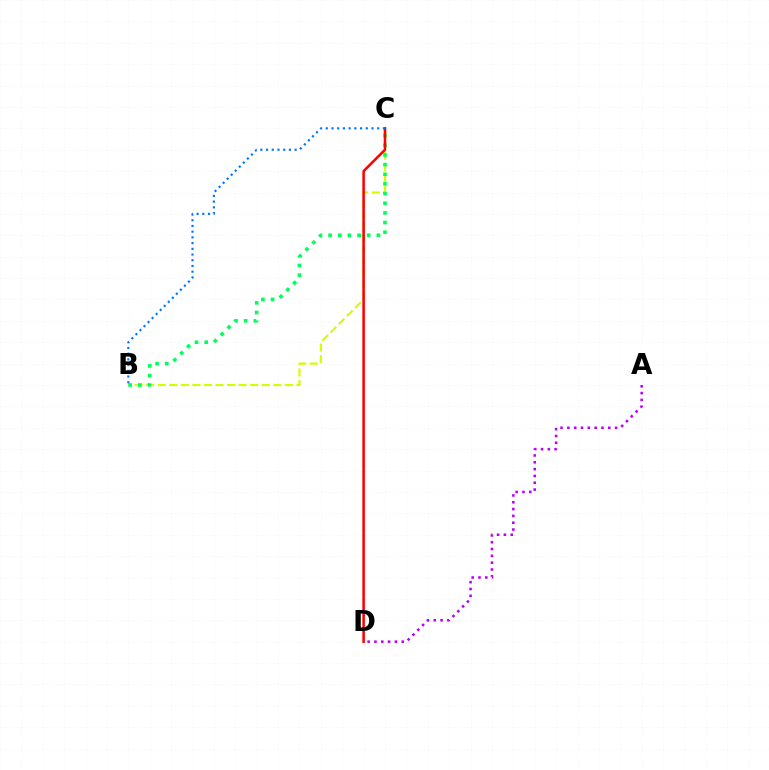{('B', 'C'): [{'color': '#d1ff00', 'line_style': 'dashed', 'thickness': 1.57}, {'color': '#00ff5c', 'line_style': 'dotted', 'thickness': 2.63}, {'color': '#0074ff', 'line_style': 'dotted', 'thickness': 1.55}], ('C', 'D'): [{'color': '#ff0000', 'line_style': 'solid', 'thickness': 1.84}], ('A', 'D'): [{'color': '#b900ff', 'line_style': 'dotted', 'thickness': 1.85}]}